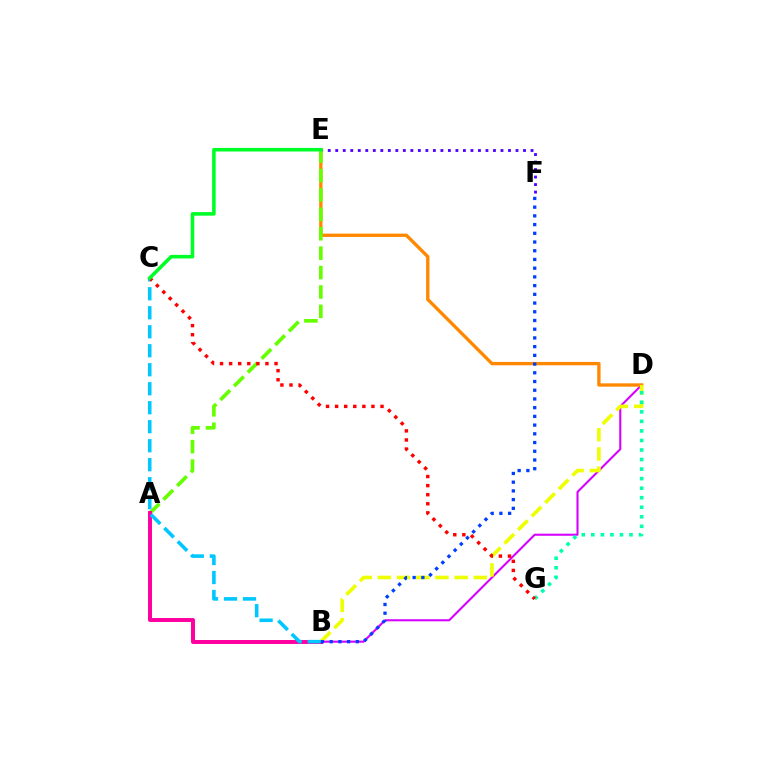{('E', 'F'): [{'color': '#4f00ff', 'line_style': 'dotted', 'thickness': 2.04}], ('B', 'D'): [{'color': '#d600ff', 'line_style': 'solid', 'thickness': 1.5}, {'color': '#eeff00', 'line_style': 'dashed', 'thickness': 2.61}], ('D', 'E'): [{'color': '#ff8800', 'line_style': 'solid', 'thickness': 2.4}], ('A', 'E'): [{'color': '#66ff00', 'line_style': 'dashed', 'thickness': 2.64}], ('A', 'B'): [{'color': '#ff00a0', 'line_style': 'solid', 'thickness': 2.85}], ('D', 'G'): [{'color': '#00ffaf', 'line_style': 'dotted', 'thickness': 2.59}], ('B', 'C'): [{'color': '#00c7ff', 'line_style': 'dashed', 'thickness': 2.58}], ('C', 'G'): [{'color': '#ff0000', 'line_style': 'dotted', 'thickness': 2.47}], ('C', 'E'): [{'color': '#00ff27', 'line_style': 'solid', 'thickness': 2.57}], ('B', 'F'): [{'color': '#003fff', 'line_style': 'dotted', 'thickness': 2.37}]}